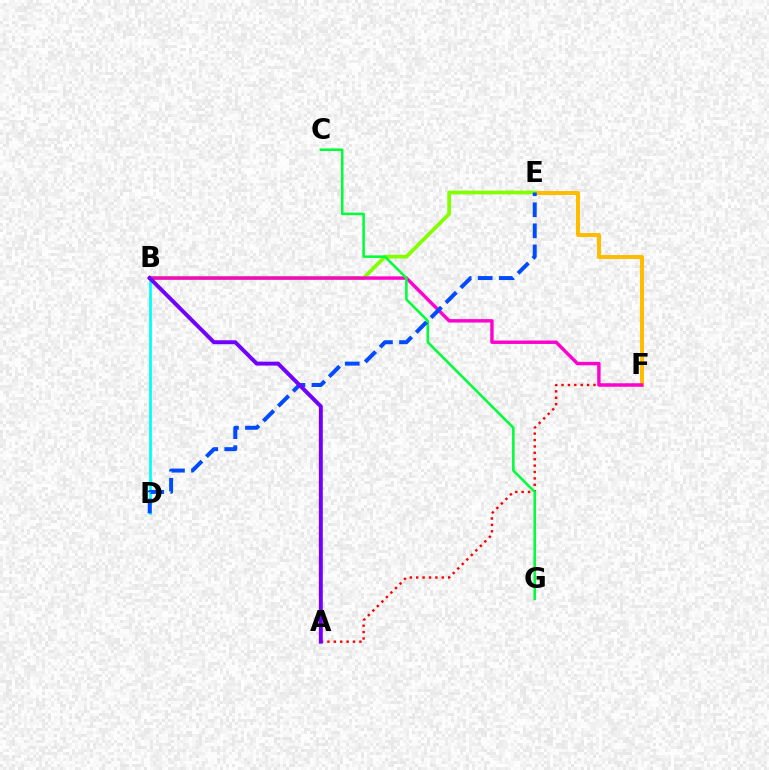{('A', 'F'): [{'color': '#ff0000', 'line_style': 'dotted', 'thickness': 1.74}], ('E', 'F'): [{'color': '#ffbd00', 'line_style': 'solid', 'thickness': 2.87}], ('B', 'E'): [{'color': '#84ff00', 'line_style': 'solid', 'thickness': 2.7}], ('B', 'F'): [{'color': '#ff00cf', 'line_style': 'solid', 'thickness': 2.46}], ('B', 'D'): [{'color': '#00fff6', 'line_style': 'solid', 'thickness': 1.99}], ('C', 'G'): [{'color': '#00ff39', 'line_style': 'solid', 'thickness': 1.84}], ('D', 'E'): [{'color': '#004bff', 'line_style': 'dashed', 'thickness': 2.86}], ('A', 'B'): [{'color': '#7200ff', 'line_style': 'solid', 'thickness': 2.83}]}